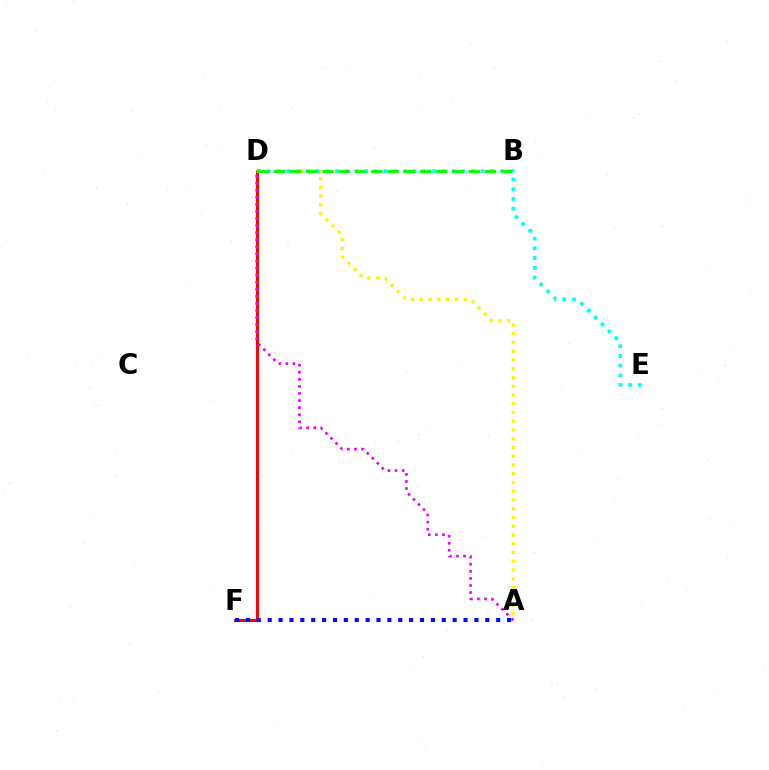{('D', 'F'): [{'color': '#ff0000', 'line_style': 'solid', 'thickness': 2.2}], ('A', 'D'): [{'color': '#fcf500', 'line_style': 'dotted', 'thickness': 2.38}, {'color': '#ee00ff', 'line_style': 'dotted', 'thickness': 1.92}], ('D', 'E'): [{'color': '#00fff6', 'line_style': 'dotted', 'thickness': 2.64}], ('A', 'F'): [{'color': '#0010ff', 'line_style': 'dotted', 'thickness': 2.96}], ('B', 'D'): [{'color': '#08ff00', 'line_style': 'dashed', 'thickness': 2.21}]}